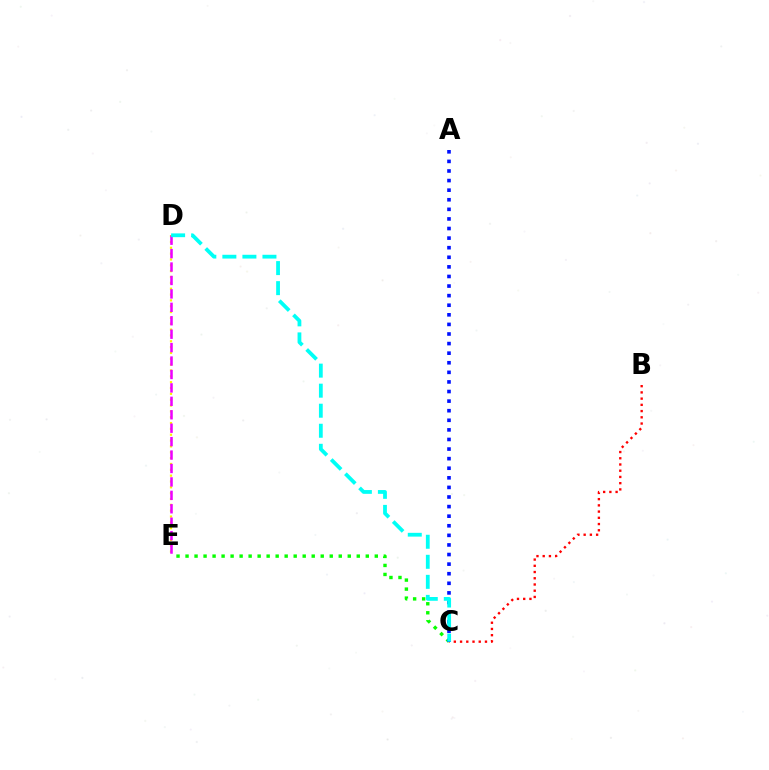{('C', 'E'): [{'color': '#08ff00', 'line_style': 'dotted', 'thickness': 2.45}], ('B', 'C'): [{'color': '#ff0000', 'line_style': 'dotted', 'thickness': 1.69}], ('D', 'E'): [{'color': '#fcf500', 'line_style': 'dotted', 'thickness': 1.59}, {'color': '#ee00ff', 'line_style': 'dashed', 'thickness': 1.82}], ('A', 'C'): [{'color': '#0010ff', 'line_style': 'dotted', 'thickness': 2.61}], ('C', 'D'): [{'color': '#00fff6', 'line_style': 'dashed', 'thickness': 2.72}]}